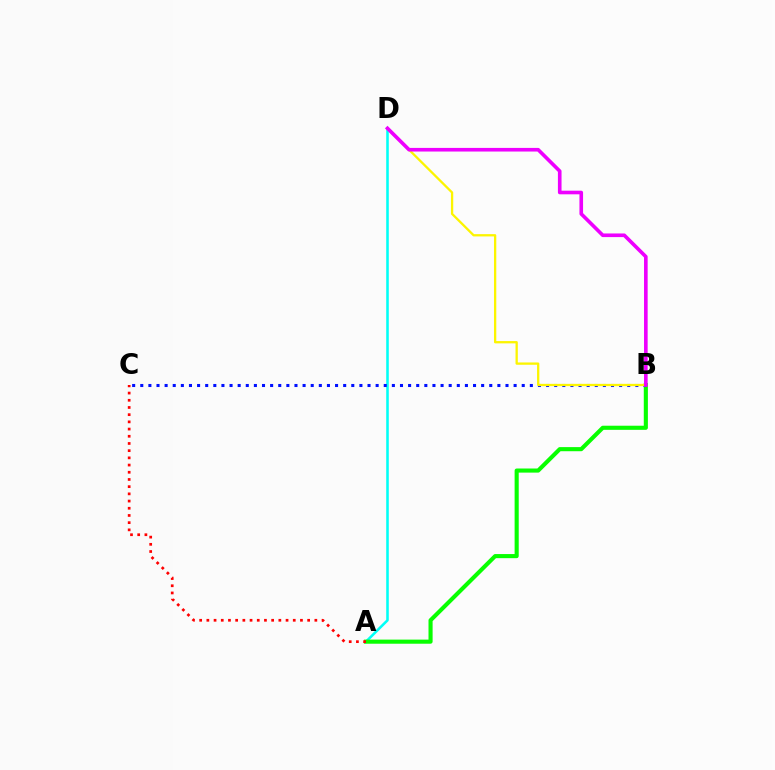{('A', 'D'): [{'color': '#00fff6', 'line_style': 'solid', 'thickness': 1.85}], ('A', 'B'): [{'color': '#08ff00', 'line_style': 'solid', 'thickness': 2.96}], ('B', 'C'): [{'color': '#0010ff', 'line_style': 'dotted', 'thickness': 2.21}], ('B', 'D'): [{'color': '#fcf500', 'line_style': 'solid', 'thickness': 1.66}, {'color': '#ee00ff', 'line_style': 'solid', 'thickness': 2.61}], ('A', 'C'): [{'color': '#ff0000', 'line_style': 'dotted', 'thickness': 1.96}]}